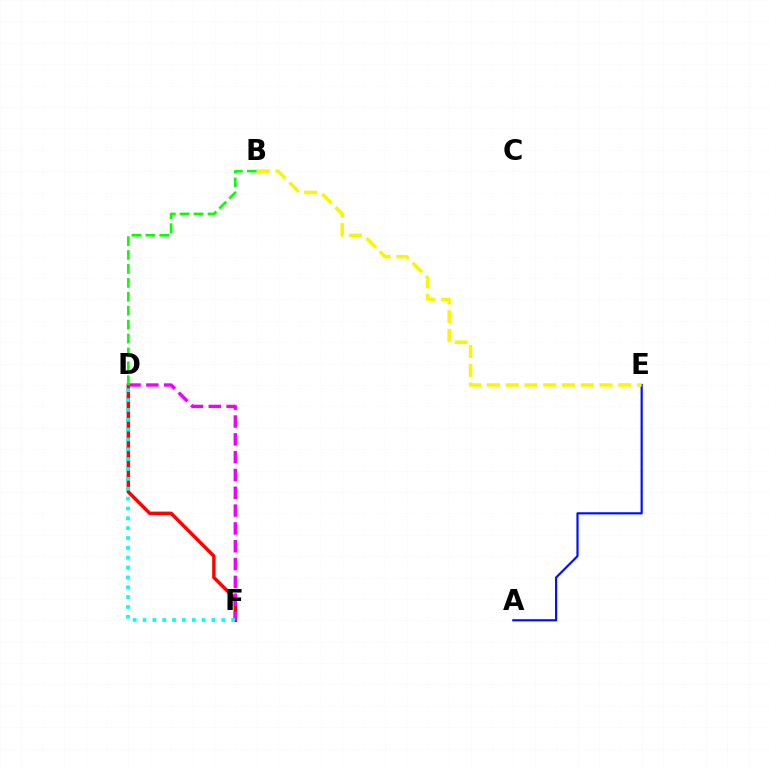{('A', 'E'): [{'color': '#0010ff', 'line_style': 'solid', 'thickness': 1.57}], ('B', 'E'): [{'color': '#fcf500', 'line_style': 'dashed', 'thickness': 2.55}], ('D', 'F'): [{'color': '#ff0000', 'line_style': 'solid', 'thickness': 2.49}, {'color': '#ee00ff', 'line_style': 'dashed', 'thickness': 2.42}, {'color': '#00fff6', 'line_style': 'dotted', 'thickness': 2.68}], ('B', 'D'): [{'color': '#08ff00', 'line_style': 'dashed', 'thickness': 1.89}]}